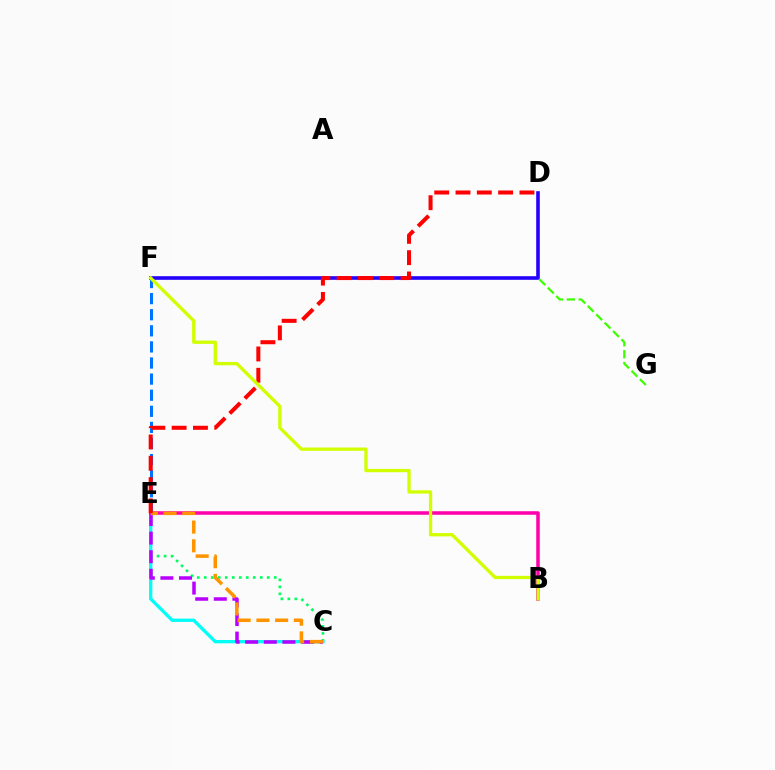{('F', 'G'): [{'color': '#3dff00', 'line_style': 'dashed', 'thickness': 1.61}], ('C', 'E'): [{'color': '#00ff5c', 'line_style': 'dotted', 'thickness': 1.9}, {'color': '#00fff6', 'line_style': 'solid', 'thickness': 2.39}, {'color': '#b900ff', 'line_style': 'dashed', 'thickness': 2.53}, {'color': '#ff9400', 'line_style': 'dashed', 'thickness': 2.54}], ('E', 'F'): [{'color': '#0074ff', 'line_style': 'dashed', 'thickness': 2.19}], ('D', 'F'): [{'color': '#2500ff', 'line_style': 'solid', 'thickness': 2.59}], ('B', 'E'): [{'color': '#ff00ac', 'line_style': 'solid', 'thickness': 2.54}], ('D', 'E'): [{'color': '#ff0000', 'line_style': 'dashed', 'thickness': 2.9}], ('B', 'F'): [{'color': '#d1ff00', 'line_style': 'solid', 'thickness': 2.38}]}